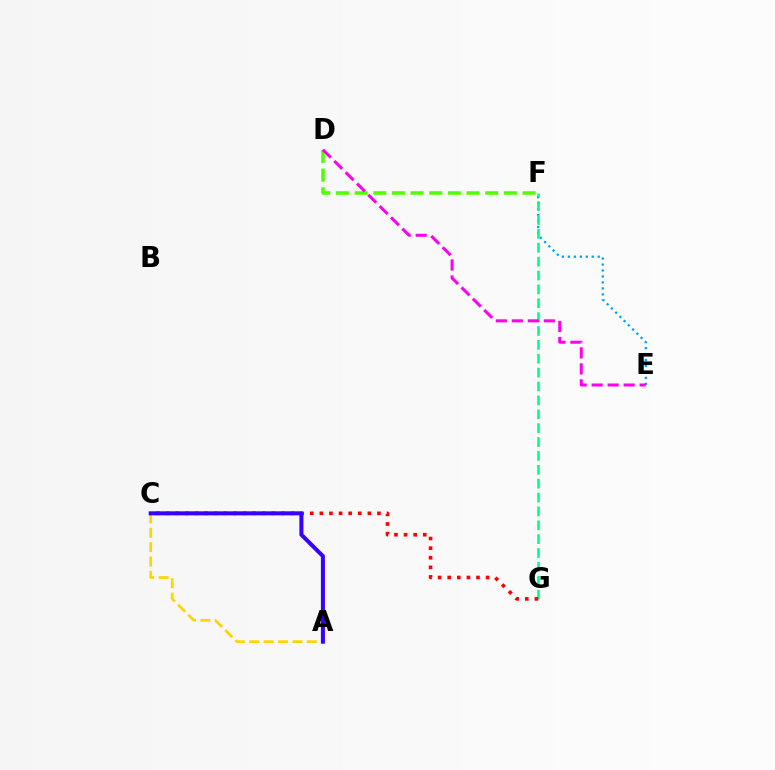{('E', 'F'): [{'color': '#009eff', 'line_style': 'dotted', 'thickness': 1.62}], ('D', 'F'): [{'color': '#4fff00', 'line_style': 'dashed', 'thickness': 2.53}], ('F', 'G'): [{'color': '#00ff86', 'line_style': 'dashed', 'thickness': 1.89}], ('D', 'E'): [{'color': '#ff00ed', 'line_style': 'dashed', 'thickness': 2.17}], ('A', 'C'): [{'color': '#ffd500', 'line_style': 'dashed', 'thickness': 1.96}, {'color': '#3700ff', 'line_style': 'solid', 'thickness': 2.89}], ('C', 'G'): [{'color': '#ff0000', 'line_style': 'dotted', 'thickness': 2.61}]}